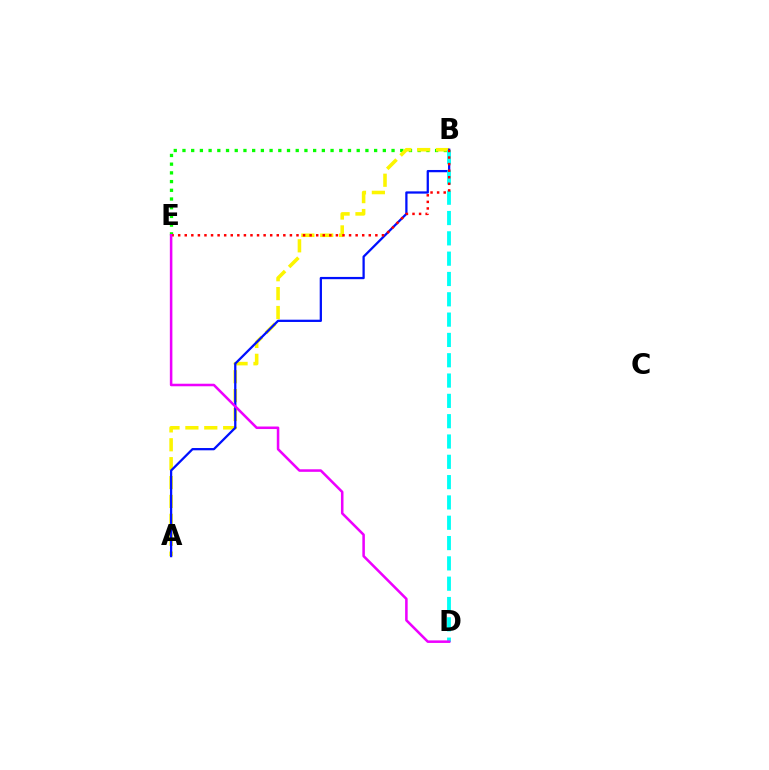{('B', 'E'): [{'color': '#08ff00', 'line_style': 'dotted', 'thickness': 2.37}, {'color': '#ff0000', 'line_style': 'dotted', 'thickness': 1.79}], ('A', 'B'): [{'color': '#fcf500', 'line_style': 'dashed', 'thickness': 2.57}, {'color': '#0010ff', 'line_style': 'solid', 'thickness': 1.63}], ('B', 'D'): [{'color': '#00fff6', 'line_style': 'dashed', 'thickness': 2.76}], ('D', 'E'): [{'color': '#ee00ff', 'line_style': 'solid', 'thickness': 1.83}]}